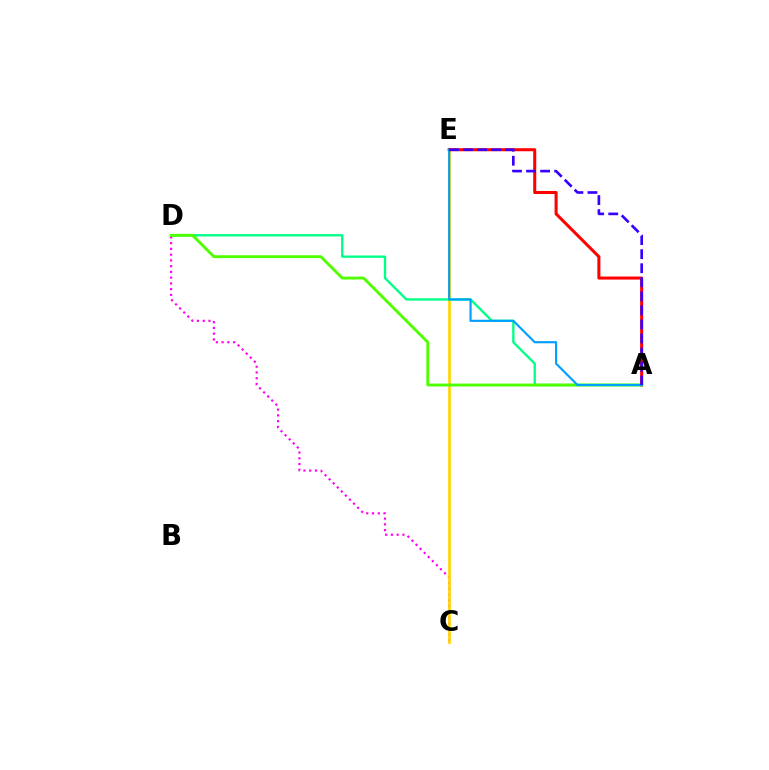{('C', 'D'): [{'color': '#ff00ed', 'line_style': 'dotted', 'thickness': 1.56}], ('C', 'E'): [{'color': '#ffd500', 'line_style': 'solid', 'thickness': 1.94}], ('A', 'D'): [{'color': '#00ff86', 'line_style': 'solid', 'thickness': 1.68}, {'color': '#4fff00', 'line_style': 'solid', 'thickness': 2.08}], ('A', 'E'): [{'color': '#ff0000', 'line_style': 'solid', 'thickness': 2.19}, {'color': '#009eff', 'line_style': 'solid', 'thickness': 1.54}, {'color': '#3700ff', 'line_style': 'dashed', 'thickness': 1.91}]}